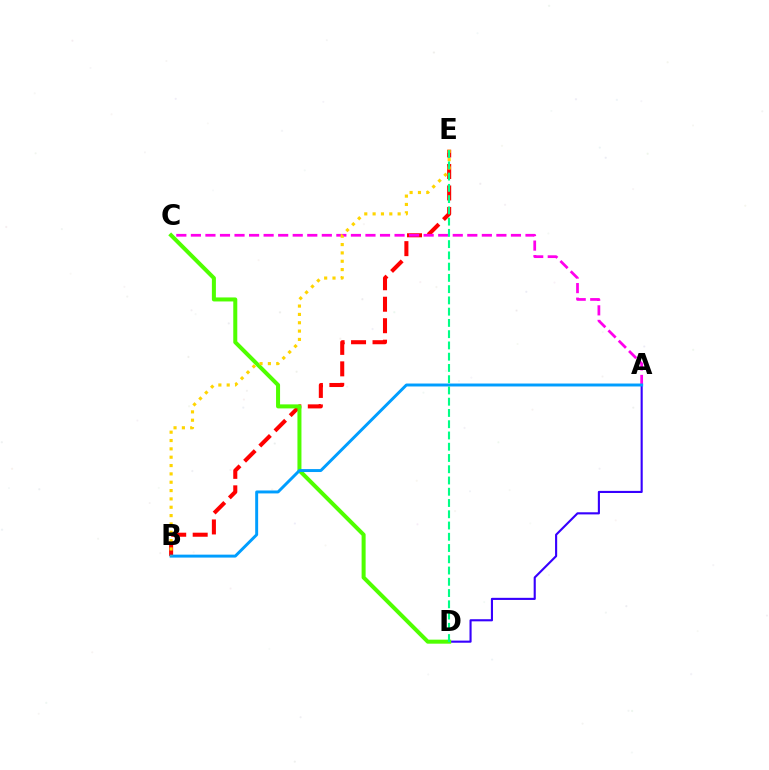{('B', 'E'): [{'color': '#ff0000', 'line_style': 'dashed', 'thickness': 2.92}, {'color': '#ffd500', 'line_style': 'dotted', 'thickness': 2.27}], ('A', 'D'): [{'color': '#3700ff', 'line_style': 'solid', 'thickness': 1.53}], ('A', 'C'): [{'color': '#ff00ed', 'line_style': 'dashed', 'thickness': 1.98}], ('C', 'D'): [{'color': '#4fff00', 'line_style': 'solid', 'thickness': 2.89}], ('A', 'B'): [{'color': '#009eff', 'line_style': 'solid', 'thickness': 2.12}], ('D', 'E'): [{'color': '#00ff86', 'line_style': 'dashed', 'thickness': 1.53}]}